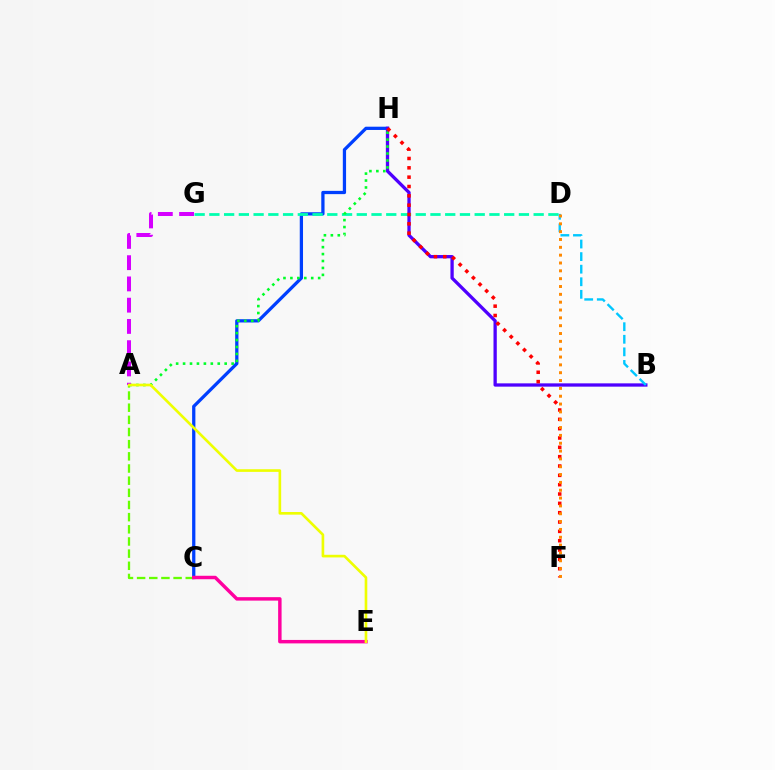{('C', 'H'): [{'color': '#003fff', 'line_style': 'solid', 'thickness': 2.35}], ('B', 'H'): [{'color': '#4f00ff', 'line_style': 'solid', 'thickness': 2.37}], ('D', 'G'): [{'color': '#00ffaf', 'line_style': 'dashed', 'thickness': 2.0}], ('A', 'H'): [{'color': '#00ff27', 'line_style': 'dotted', 'thickness': 1.88}], ('F', 'H'): [{'color': '#ff0000', 'line_style': 'dotted', 'thickness': 2.54}], ('A', 'G'): [{'color': '#d600ff', 'line_style': 'dashed', 'thickness': 2.89}], ('A', 'C'): [{'color': '#66ff00', 'line_style': 'dashed', 'thickness': 1.65}], ('B', 'D'): [{'color': '#00c7ff', 'line_style': 'dashed', 'thickness': 1.71}], ('D', 'F'): [{'color': '#ff8800', 'line_style': 'dotted', 'thickness': 2.13}], ('C', 'E'): [{'color': '#ff00a0', 'line_style': 'solid', 'thickness': 2.48}], ('A', 'E'): [{'color': '#eeff00', 'line_style': 'solid', 'thickness': 1.9}]}